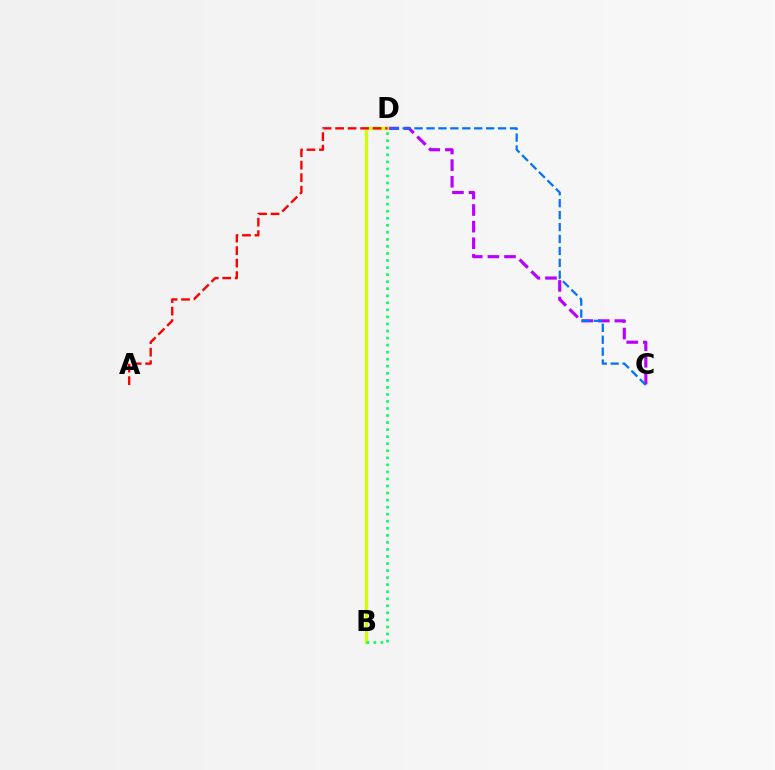{('C', 'D'): [{'color': '#b900ff', 'line_style': 'dashed', 'thickness': 2.26}, {'color': '#0074ff', 'line_style': 'dashed', 'thickness': 1.62}], ('B', 'D'): [{'color': '#d1ff00', 'line_style': 'solid', 'thickness': 2.36}, {'color': '#00ff5c', 'line_style': 'dotted', 'thickness': 1.91}], ('A', 'D'): [{'color': '#ff0000', 'line_style': 'dashed', 'thickness': 1.7}]}